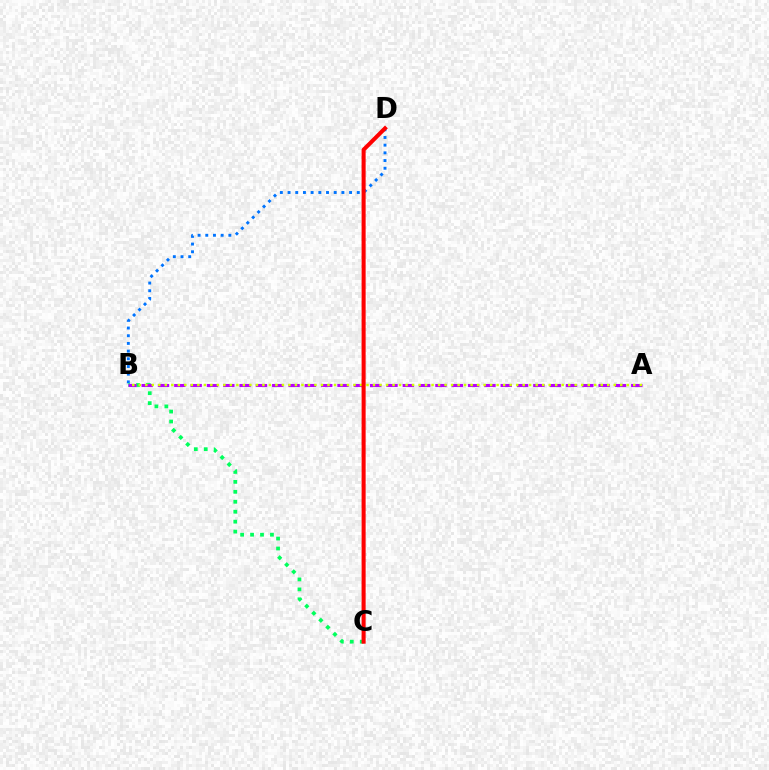{('B', 'D'): [{'color': '#0074ff', 'line_style': 'dotted', 'thickness': 2.09}], ('B', 'C'): [{'color': '#00ff5c', 'line_style': 'dotted', 'thickness': 2.7}], ('A', 'B'): [{'color': '#b900ff', 'line_style': 'dashed', 'thickness': 2.22}, {'color': '#d1ff00', 'line_style': 'dotted', 'thickness': 1.77}], ('C', 'D'): [{'color': '#ff0000', 'line_style': 'solid', 'thickness': 2.91}]}